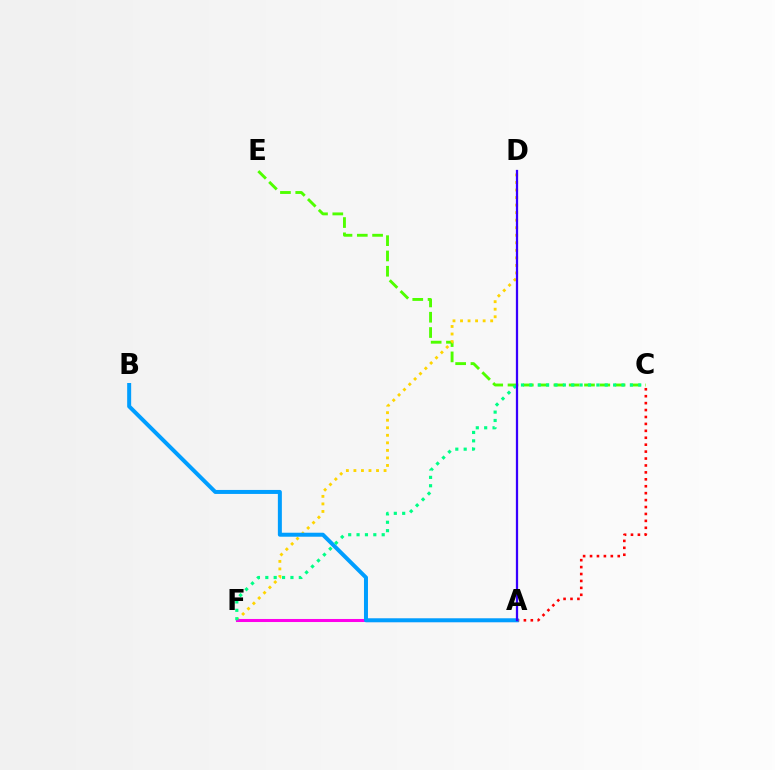{('C', 'E'): [{'color': '#4fff00', 'line_style': 'dashed', 'thickness': 2.08}], ('D', 'F'): [{'color': '#ffd500', 'line_style': 'dotted', 'thickness': 2.05}], ('A', 'F'): [{'color': '#ff00ed', 'line_style': 'solid', 'thickness': 2.2}], ('A', 'C'): [{'color': '#ff0000', 'line_style': 'dotted', 'thickness': 1.88}], ('A', 'B'): [{'color': '#009eff', 'line_style': 'solid', 'thickness': 2.87}], ('C', 'F'): [{'color': '#00ff86', 'line_style': 'dotted', 'thickness': 2.28}], ('A', 'D'): [{'color': '#3700ff', 'line_style': 'solid', 'thickness': 1.63}]}